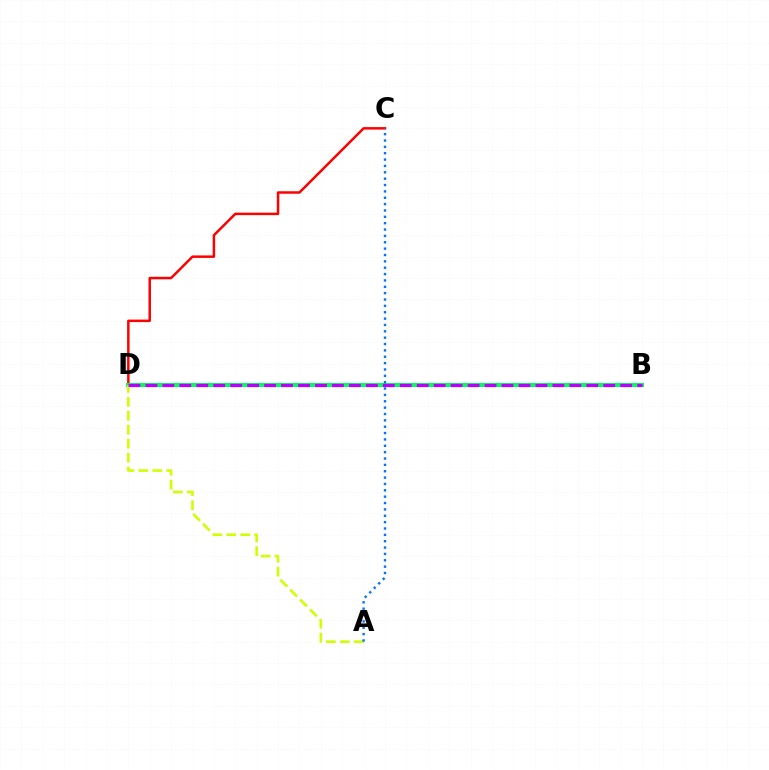{('C', 'D'): [{'color': '#ff0000', 'line_style': 'solid', 'thickness': 1.79}], ('B', 'D'): [{'color': '#00ff5c', 'line_style': 'solid', 'thickness': 2.88}, {'color': '#b900ff', 'line_style': 'dashed', 'thickness': 2.3}], ('A', 'D'): [{'color': '#d1ff00', 'line_style': 'dashed', 'thickness': 1.9}], ('A', 'C'): [{'color': '#0074ff', 'line_style': 'dotted', 'thickness': 1.73}]}